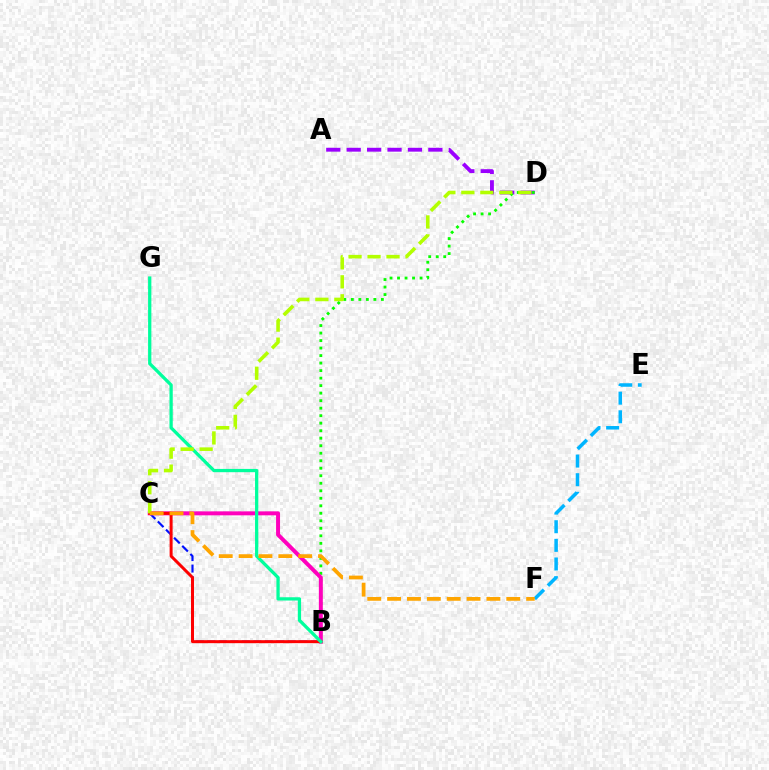{('A', 'D'): [{'color': '#9b00ff', 'line_style': 'dashed', 'thickness': 2.77}], ('E', 'F'): [{'color': '#00b5ff', 'line_style': 'dashed', 'thickness': 2.53}], ('B', 'C'): [{'color': '#0010ff', 'line_style': 'dashed', 'thickness': 1.56}, {'color': '#ff00bd', 'line_style': 'solid', 'thickness': 2.85}, {'color': '#ff0000', 'line_style': 'solid', 'thickness': 2.15}], ('B', 'D'): [{'color': '#08ff00', 'line_style': 'dotted', 'thickness': 2.04}], ('B', 'G'): [{'color': '#00ff9d', 'line_style': 'solid', 'thickness': 2.36}], ('C', 'D'): [{'color': '#b3ff00', 'line_style': 'dashed', 'thickness': 2.58}], ('C', 'F'): [{'color': '#ffa500', 'line_style': 'dashed', 'thickness': 2.7}]}